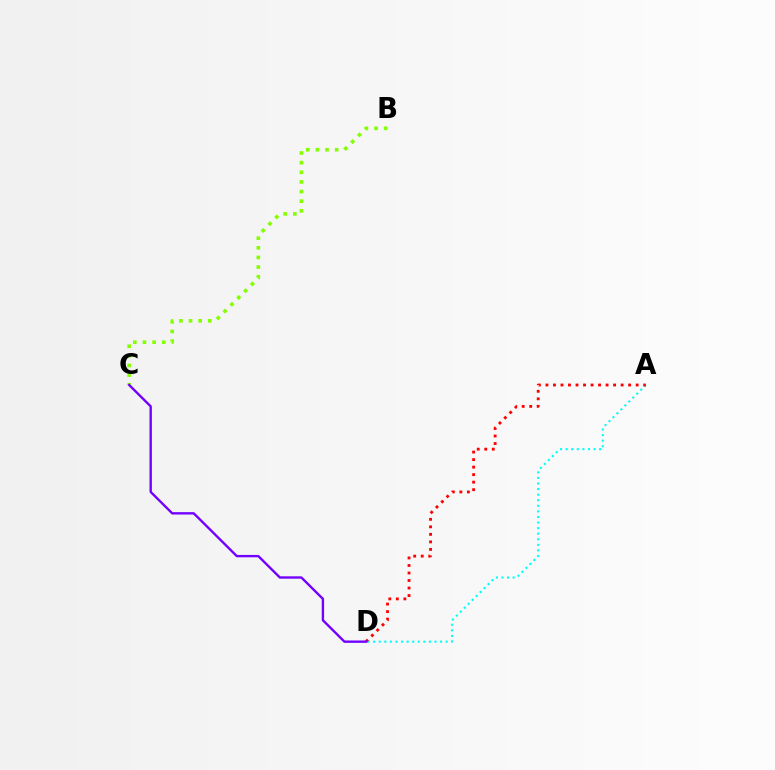{('B', 'C'): [{'color': '#84ff00', 'line_style': 'dotted', 'thickness': 2.62}], ('A', 'D'): [{'color': '#00fff6', 'line_style': 'dotted', 'thickness': 1.52}, {'color': '#ff0000', 'line_style': 'dotted', 'thickness': 2.04}], ('C', 'D'): [{'color': '#7200ff', 'line_style': 'solid', 'thickness': 1.71}]}